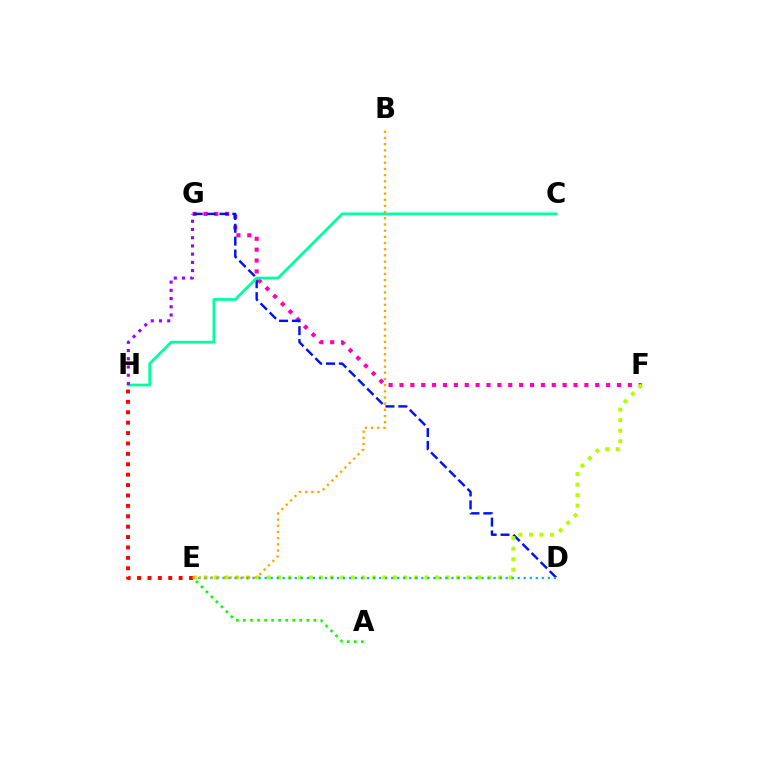{('E', 'H'): [{'color': '#ff0000', 'line_style': 'dotted', 'thickness': 2.83}], ('F', 'G'): [{'color': '#ff00bd', 'line_style': 'dotted', 'thickness': 2.95}], ('D', 'G'): [{'color': '#0010ff', 'line_style': 'dashed', 'thickness': 1.75}], ('E', 'F'): [{'color': '#b3ff00', 'line_style': 'dotted', 'thickness': 2.86}], ('A', 'E'): [{'color': '#08ff00', 'line_style': 'dotted', 'thickness': 1.91}], ('C', 'H'): [{'color': '#00ff9d', 'line_style': 'solid', 'thickness': 1.99}], ('D', 'E'): [{'color': '#00b5ff', 'line_style': 'dotted', 'thickness': 1.64}], ('B', 'E'): [{'color': '#ffa500', 'line_style': 'dotted', 'thickness': 1.68}], ('G', 'H'): [{'color': '#9b00ff', 'line_style': 'dotted', 'thickness': 2.23}]}